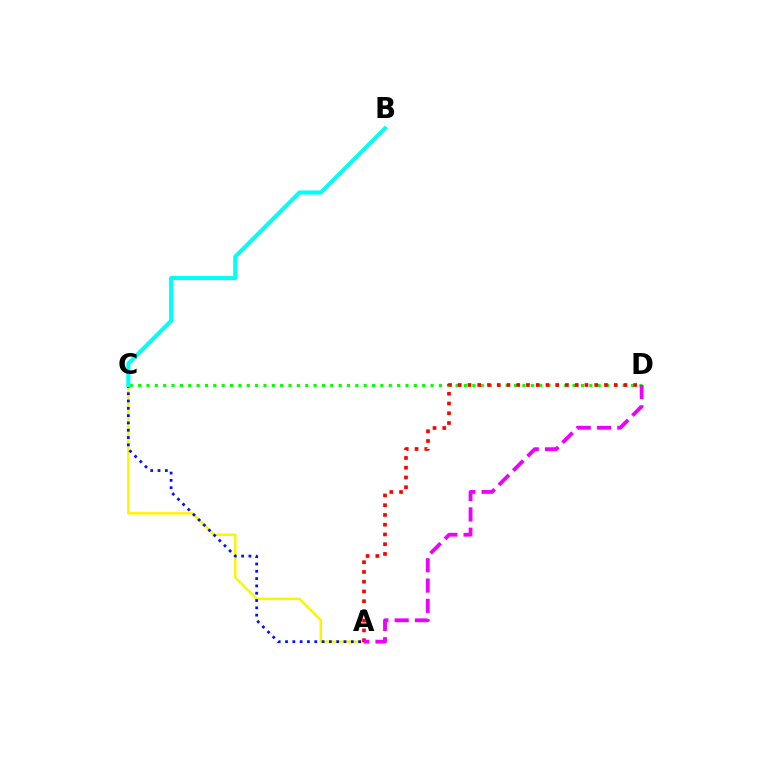{('C', 'D'): [{'color': '#08ff00', 'line_style': 'dotted', 'thickness': 2.27}], ('A', 'C'): [{'color': '#fcf500', 'line_style': 'solid', 'thickness': 1.77}, {'color': '#0010ff', 'line_style': 'dotted', 'thickness': 1.99}], ('A', 'D'): [{'color': '#ff0000', 'line_style': 'dotted', 'thickness': 2.65}, {'color': '#ee00ff', 'line_style': 'dashed', 'thickness': 2.75}], ('B', 'C'): [{'color': '#00fff6', 'line_style': 'solid', 'thickness': 2.94}]}